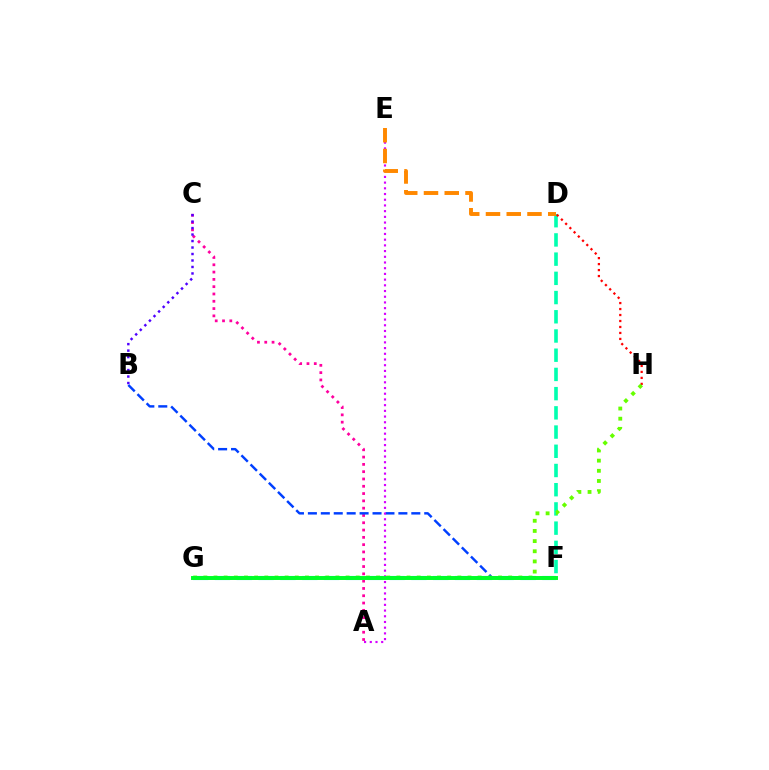{('D', 'F'): [{'color': '#00ffaf', 'line_style': 'dashed', 'thickness': 2.61}], ('A', 'C'): [{'color': '#ff00a0', 'line_style': 'dotted', 'thickness': 1.98}], ('D', 'H'): [{'color': '#ff0000', 'line_style': 'dotted', 'thickness': 1.62}], ('F', 'G'): [{'color': '#00c7ff', 'line_style': 'dashed', 'thickness': 2.97}, {'color': '#eeff00', 'line_style': 'dashed', 'thickness': 1.97}, {'color': '#00ff27', 'line_style': 'solid', 'thickness': 2.84}], ('B', 'F'): [{'color': '#003fff', 'line_style': 'dashed', 'thickness': 1.76}], ('B', 'C'): [{'color': '#4f00ff', 'line_style': 'dotted', 'thickness': 1.76}], ('G', 'H'): [{'color': '#66ff00', 'line_style': 'dotted', 'thickness': 2.76}], ('A', 'E'): [{'color': '#d600ff', 'line_style': 'dotted', 'thickness': 1.55}], ('D', 'E'): [{'color': '#ff8800', 'line_style': 'dashed', 'thickness': 2.82}]}